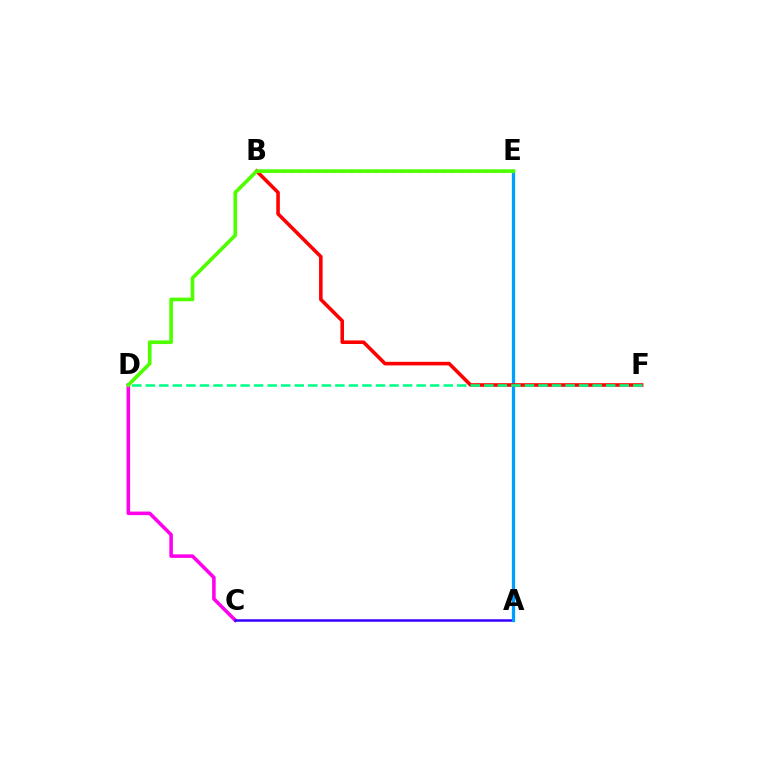{('C', 'D'): [{'color': '#ff00ed', 'line_style': 'solid', 'thickness': 2.56}], ('A', 'C'): [{'color': '#3700ff', 'line_style': 'solid', 'thickness': 1.81}], ('A', 'E'): [{'color': '#009eff', 'line_style': 'solid', 'thickness': 2.35}], ('B', 'F'): [{'color': '#ff0000', 'line_style': 'solid', 'thickness': 2.57}], ('B', 'E'): [{'color': '#ffd500', 'line_style': 'dotted', 'thickness': 2.3}], ('D', 'F'): [{'color': '#00ff86', 'line_style': 'dashed', 'thickness': 1.84}], ('D', 'E'): [{'color': '#4fff00', 'line_style': 'solid', 'thickness': 2.64}]}